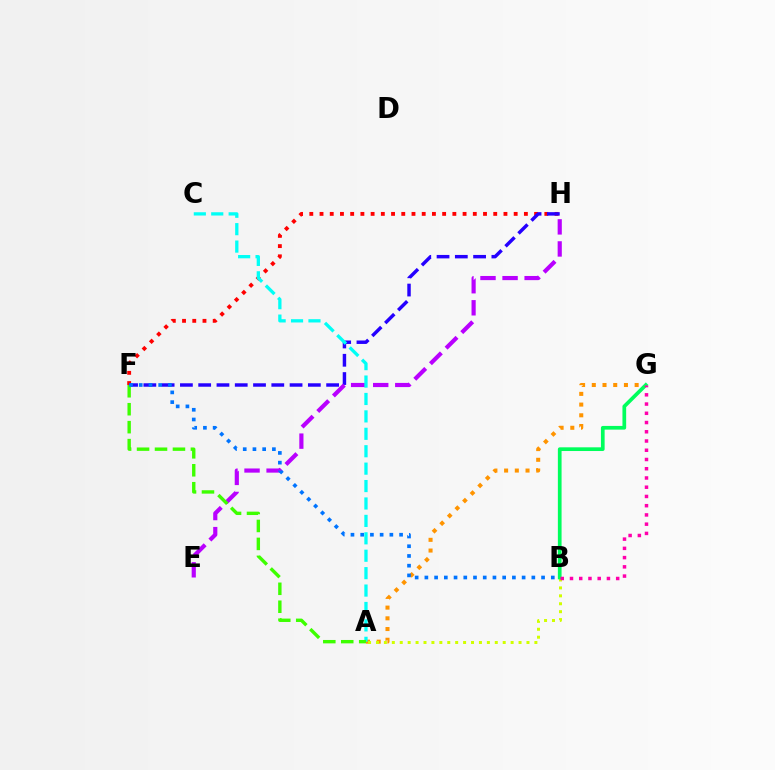{('A', 'G'): [{'color': '#ff9400', 'line_style': 'dotted', 'thickness': 2.91}], ('A', 'B'): [{'color': '#d1ff00', 'line_style': 'dotted', 'thickness': 2.15}], ('F', 'H'): [{'color': '#ff0000', 'line_style': 'dotted', 'thickness': 2.78}, {'color': '#2500ff', 'line_style': 'dashed', 'thickness': 2.48}], ('E', 'H'): [{'color': '#b900ff', 'line_style': 'dashed', 'thickness': 3.0}], ('A', 'C'): [{'color': '#00fff6', 'line_style': 'dashed', 'thickness': 2.37}], ('B', 'G'): [{'color': '#00ff5c', 'line_style': 'solid', 'thickness': 2.67}, {'color': '#ff00ac', 'line_style': 'dotted', 'thickness': 2.51}], ('A', 'F'): [{'color': '#3dff00', 'line_style': 'dashed', 'thickness': 2.44}], ('B', 'F'): [{'color': '#0074ff', 'line_style': 'dotted', 'thickness': 2.64}]}